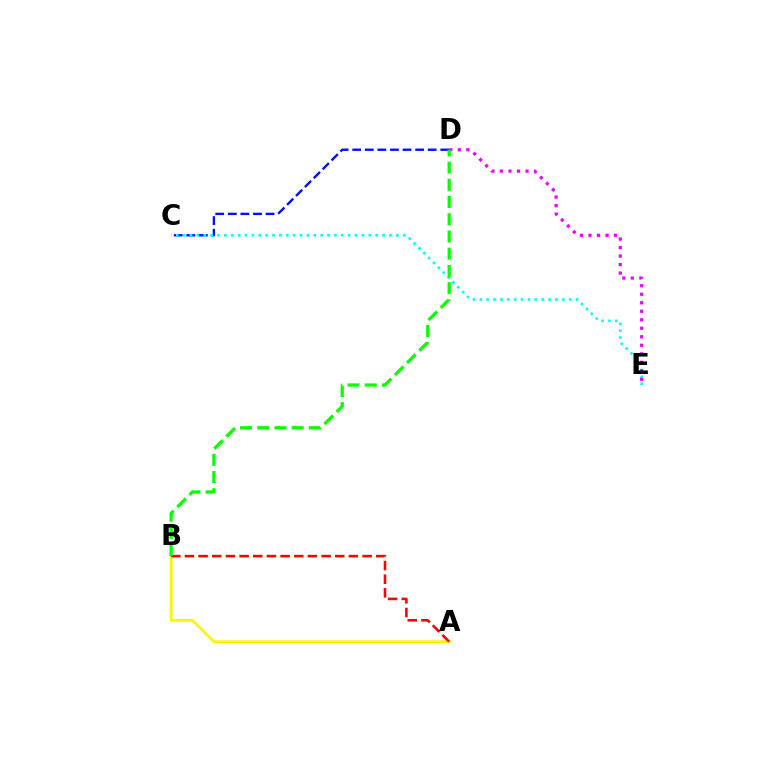{('C', 'D'): [{'color': '#0010ff', 'line_style': 'dashed', 'thickness': 1.71}], ('A', 'B'): [{'color': '#fcf500', 'line_style': 'solid', 'thickness': 1.96}, {'color': '#ff0000', 'line_style': 'dashed', 'thickness': 1.86}], ('C', 'E'): [{'color': '#00fff6', 'line_style': 'dotted', 'thickness': 1.87}], ('D', 'E'): [{'color': '#ee00ff', 'line_style': 'dotted', 'thickness': 2.31}], ('B', 'D'): [{'color': '#08ff00', 'line_style': 'dashed', 'thickness': 2.34}]}